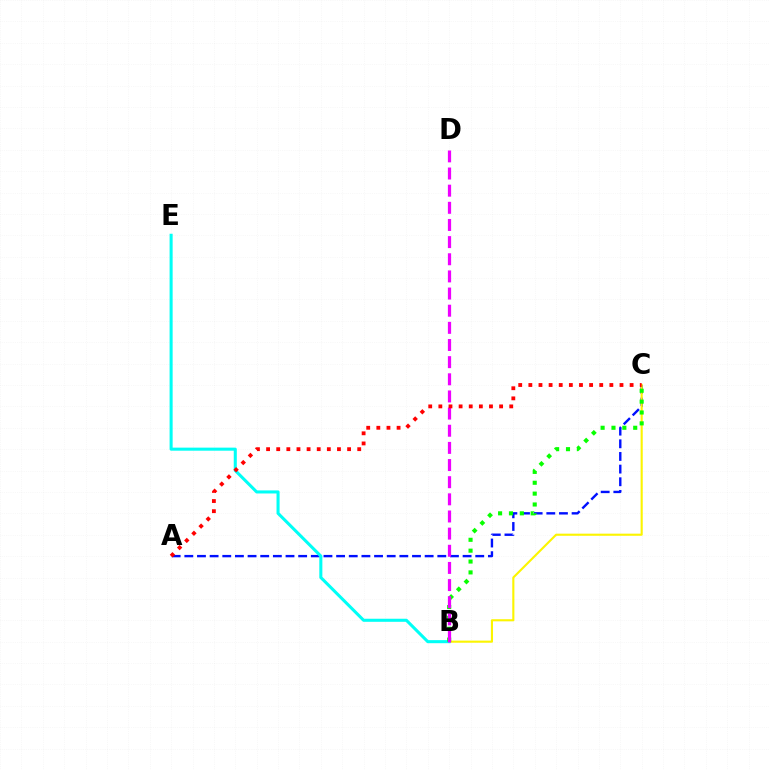{('A', 'C'): [{'color': '#0010ff', 'line_style': 'dashed', 'thickness': 1.72}, {'color': '#ff0000', 'line_style': 'dotted', 'thickness': 2.75}], ('B', 'C'): [{'color': '#fcf500', 'line_style': 'solid', 'thickness': 1.52}, {'color': '#08ff00', 'line_style': 'dotted', 'thickness': 2.95}], ('B', 'E'): [{'color': '#00fff6', 'line_style': 'solid', 'thickness': 2.2}], ('B', 'D'): [{'color': '#ee00ff', 'line_style': 'dashed', 'thickness': 2.33}]}